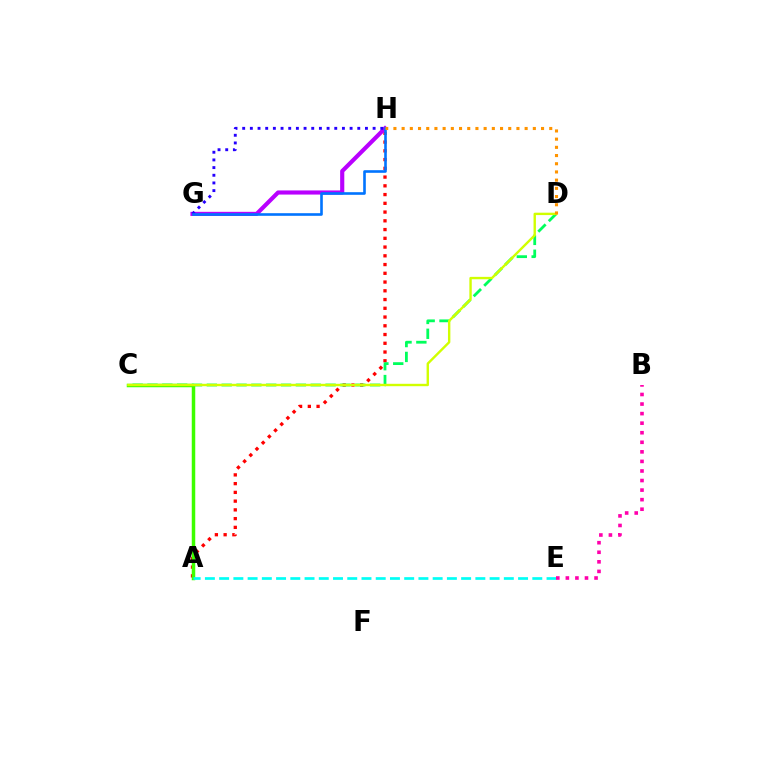{('A', 'H'): [{'color': '#ff0000', 'line_style': 'dotted', 'thickness': 2.38}], ('C', 'D'): [{'color': '#00ff5c', 'line_style': 'dashed', 'thickness': 2.02}, {'color': '#d1ff00', 'line_style': 'solid', 'thickness': 1.72}], ('G', 'H'): [{'color': '#b900ff', 'line_style': 'solid', 'thickness': 2.98}, {'color': '#2500ff', 'line_style': 'dotted', 'thickness': 2.08}, {'color': '#0074ff', 'line_style': 'solid', 'thickness': 1.88}], ('A', 'C'): [{'color': '#3dff00', 'line_style': 'solid', 'thickness': 2.52}], ('A', 'E'): [{'color': '#00fff6', 'line_style': 'dashed', 'thickness': 1.93}], ('B', 'E'): [{'color': '#ff00ac', 'line_style': 'dotted', 'thickness': 2.6}], ('D', 'H'): [{'color': '#ff9400', 'line_style': 'dotted', 'thickness': 2.23}]}